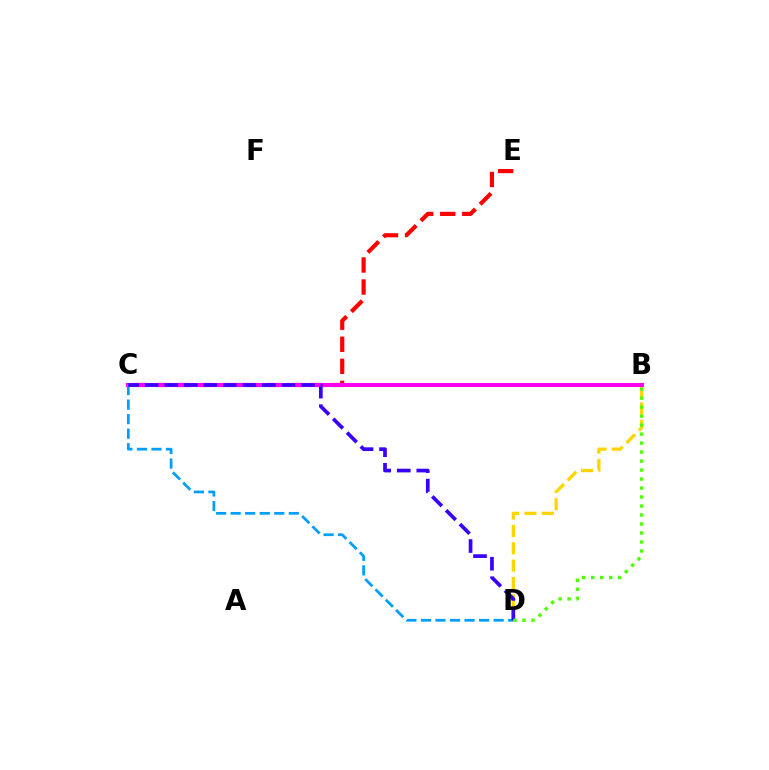{('B', 'C'): [{'color': '#00ff86', 'line_style': 'dotted', 'thickness': 2.66}, {'color': '#ff00ed', 'line_style': 'solid', 'thickness': 2.91}], ('C', 'E'): [{'color': '#ff0000', 'line_style': 'dashed', 'thickness': 2.99}], ('B', 'D'): [{'color': '#ffd500', 'line_style': 'dashed', 'thickness': 2.36}, {'color': '#4fff00', 'line_style': 'dotted', 'thickness': 2.44}], ('C', 'D'): [{'color': '#009eff', 'line_style': 'dashed', 'thickness': 1.97}, {'color': '#3700ff', 'line_style': 'dashed', 'thickness': 2.65}]}